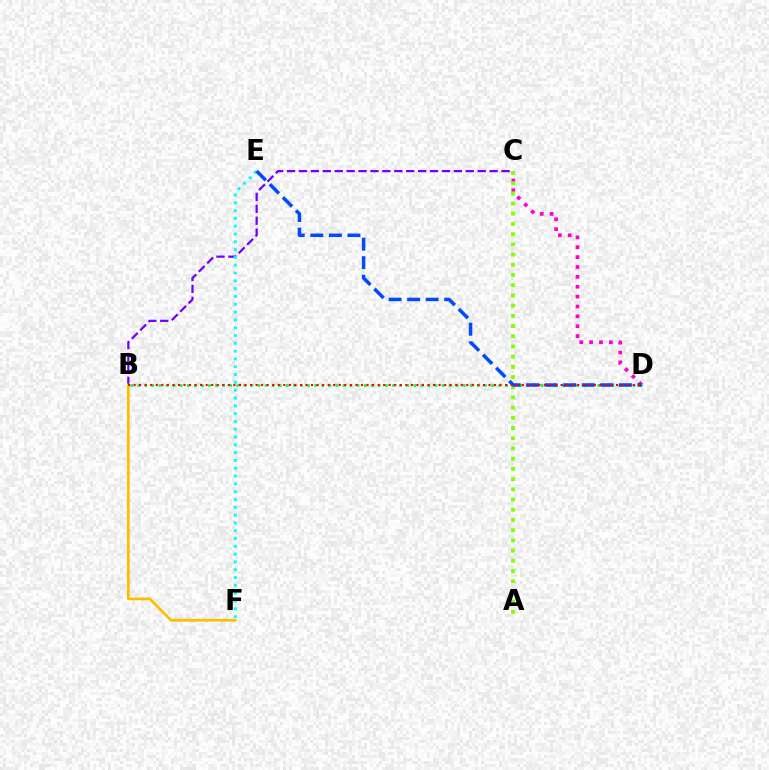{('B', 'D'): [{'color': '#00ff39', 'line_style': 'dotted', 'thickness': 1.92}, {'color': '#ff0000', 'line_style': 'dotted', 'thickness': 1.51}], ('B', 'C'): [{'color': '#7200ff', 'line_style': 'dashed', 'thickness': 1.62}], ('C', 'D'): [{'color': '#ff00cf', 'line_style': 'dotted', 'thickness': 2.68}], ('A', 'C'): [{'color': '#84ff00', 'line_style': 'dotted', 'thickness': 2.77}], ('E', 'F'): [{'color': '#00fff6', 'line_style': 'dotted', 'thickness': 2.12}], ('B', 'F'): [{'color': '#ffbd00', 'line_style': 'solid', 'thickness': 1.95}], ('D', 'E'): [{'color': '#004bff', 'line_style': 'dashed', 'thickness': 2.52}]}